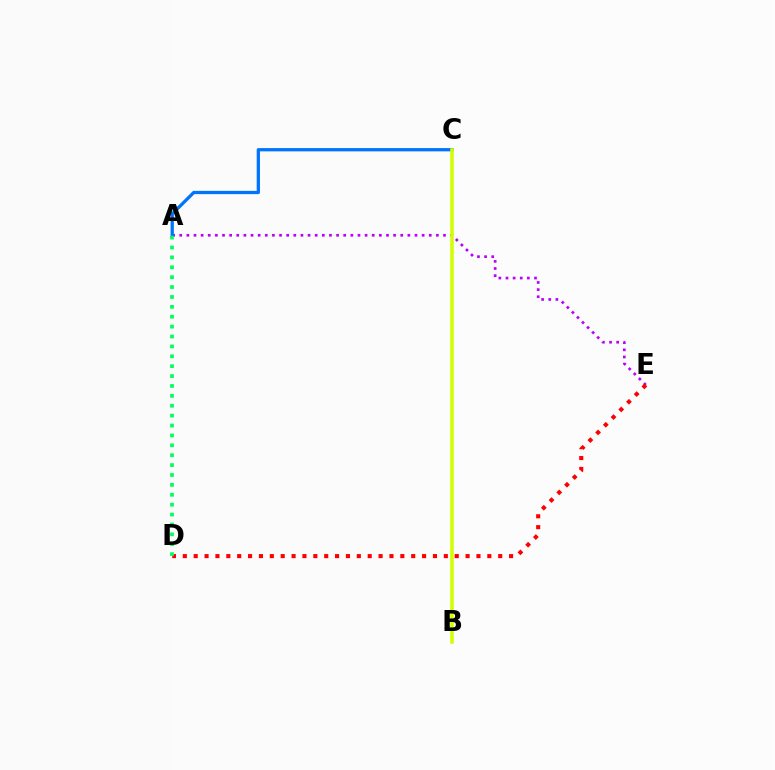{('A', 'E'): [{'color': '#b900ff', 'line_style': 'dotted', 'thickness': 1.94}], ('A', 'C'): [{'color': '#0074ff', 'line_style': 'solid', 'thickness': 2.35}], ('D', 'E'): [{'color': '#ff0000', 'line_style': 'dotted', 'thickness': 2.95}], ('B', 'C'): [{'color': '#d1ff00', 'line_style': 'solid', 'thickness': 2.55}], ('A', 'D'): [{'color': '#00ff5c', 'line_style': 'dotted', 'thickness': 2.69}]}